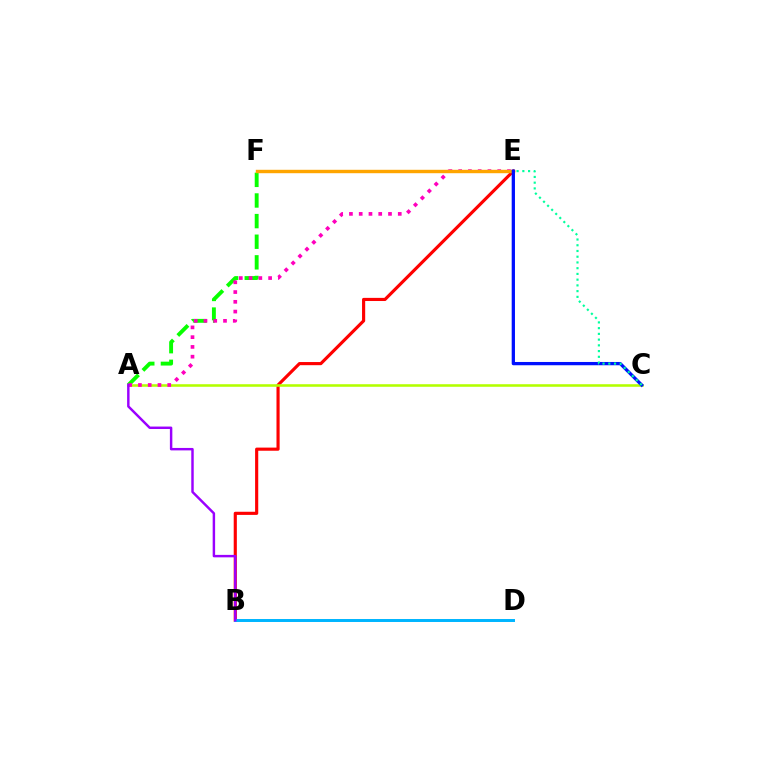{('A', 'F'): [{'color': '#08ff00', 'line_style': 'dashed', 'thickness': 2.8}], ('B', 'E'): [{'color': '#ff0000', 'line_style': 'solid', 'thickness': 2.26}], ('A', 'C'): [{'color': '#b3ff00', 'line_style': 'solid', 'thickness': 1.85}], ('A', 'E'): [{'color': '#ff00bd', 'line_style': 'dotted', 'thickness': 2.65}], ('E', 'F'): [{'color': '#ffa500', 'line_style': 'solid', 'thickness': 2.46}], ('B', 'D'): [{'color': '#00b5ff', 'line_style': 'solid', 'thickness': 2.14}], ('A', 'B'): [{'color': '#9b00ff', 'line_style': 'solid', 'thickness': 1.76}], ('C', 'E'): [{'color': '#0010ff', 'line_style': 'solid', 'thickness': 2.36}, {'color': '#00ff9d', 'line_style': 'dotted', 'thickness': 1.56}]}